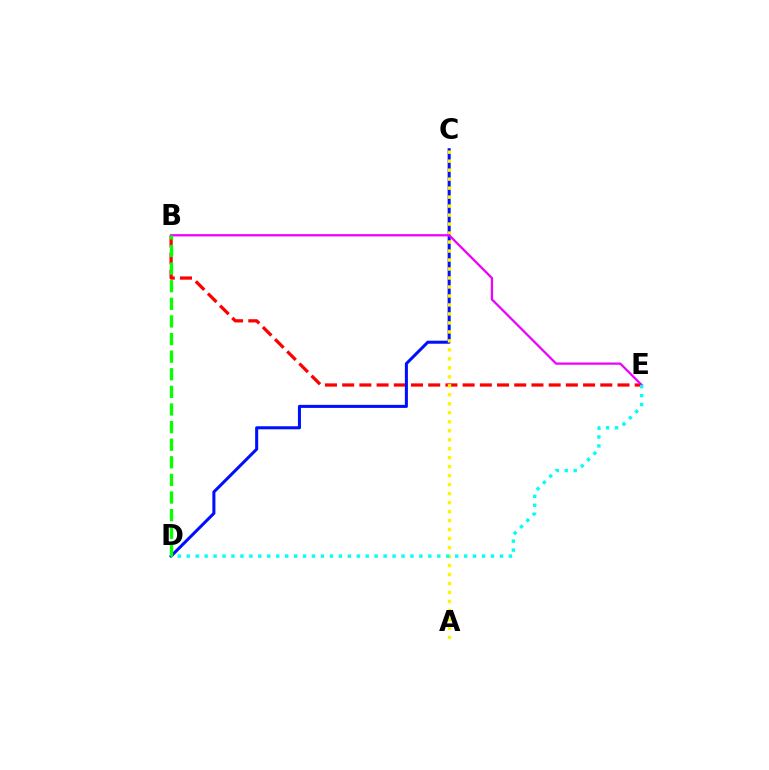{('B', 'E'): [{'color': '#ff0000', 'line_style': 'dashed', 'thickness': 2.34}, {'color': '#ee00ff', 'line_style': 'solid', 'thickness': 1.63}], ('C', 'D'): [{'color': '#0010ff', 'line_style': 'solid', 'thickness': 2.19}], ('A', 'C'): [{'color': '#fcf500', 'line_style': 'dotted', 'thickness': 2.44}], ('D', 'E'): [{'color': '#00fff6', 'line_style': 'dotted', 'thickness': 2.43}], ('B', 'D'): [{'color': '#08ff00', 'line_style': 'dashed', 'thickness': 2.39}]}